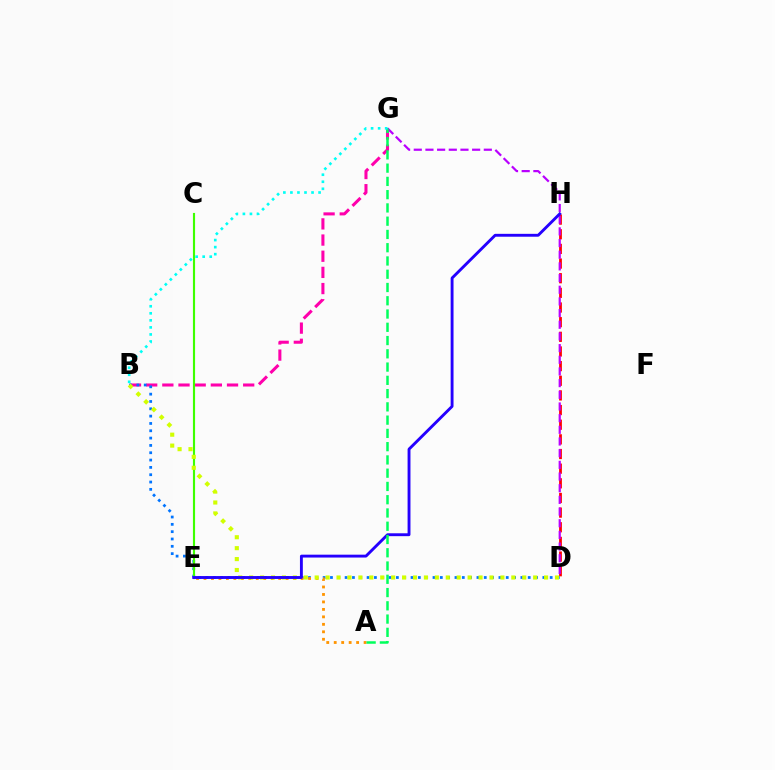{('D', 'H'): [{'color': '#ff0000', 'line_style': 'dashed', 'thickness': 1.99}], ('B', 'G'): [{'color': '#ff00ac', 'line_style': 'dashed', 'thickness': 2.2}, {'color': '#00fff6', 'line_style': 'dotted', 'thickness': 1.91}], ('B', 'D'): [{'color': '#0074ff', 'line_style': 'dotted', 'thickness': 1.99}, {'color': '#d1ff00', 'line_style': 'dotted', 'thickness': 2.97}], ('A', 'E'): [{'color': '#ff9400', 'line_style': 'dotted', 'thickness': 2.03}], ('C', 'E'): [{'color': '#3dff00', 'line_style': 'solid', 'thickness': 1.54}], ('D', 'G'): [{'color': '#b900ff', 'line_style': 'dashed', 'thickness': 1.59}], ('E', 'H'): [{'color': '#2500ff', 'line_style': 'solid', 'thickness': 2.07}], ('A', 'G'): [{'color': '#00ff5c', 'line_style': 'dashed', 'thickness': 1.8}]}